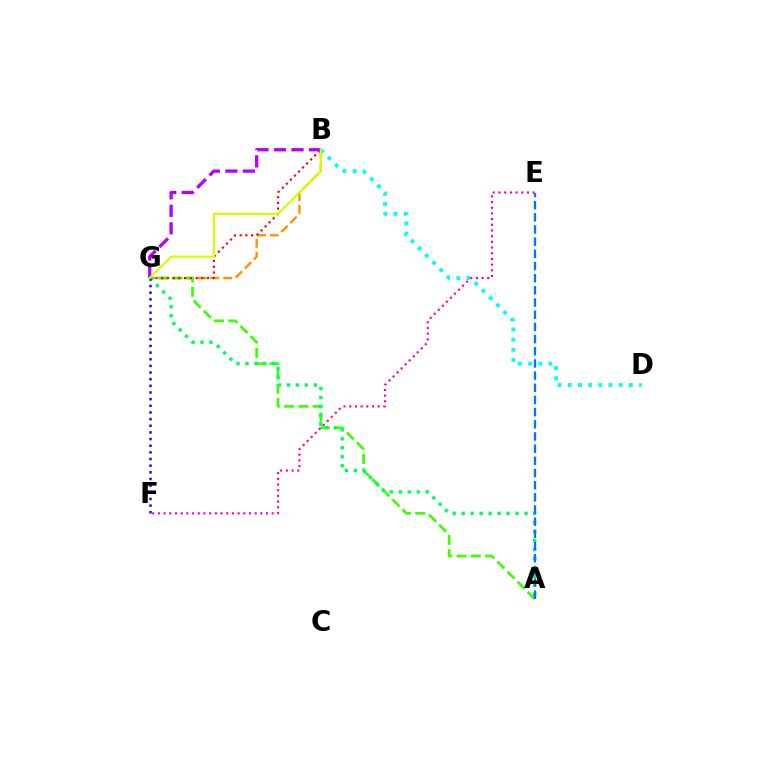{('B', 'G'): [{'color': '#ff9400', 'line_style': 'dashed', 'thickness': 1.74}, {'color': '#ff0000', 'line_style': 'dotted', 'thickness': 1.55}, {'color': '#b900ff', 'line_style': 'dashed', 'thickness': 2.38}, {'color': '#d1ff00', 'line_style': 'solid', 'thickness': 1.58}], ('A', 'G'): [{'color': '#3dff00', 'line_style': 'dashed', 'thickness': 1.95}, {'color': '#00ff5c', 'line_style': 'dotted', 'thickness': 2.44}], ('A', 'E'): [{'color': '#0074ff', 'line_style': 'dashed', 'thickness': 1.65}], ('B', 'D'): [{'color': '#00fff6', 'line_style': 'dotted', 'thickness': 2.77}], ('F', 'G'): [{'color': '#2500ff', 'line_style': 'dotted', 'thickness': 1.81}], ('E', 'F'): [{'color': '#ff00ac', 'line_style': 'dotted', 'thickness': 1.55}]}